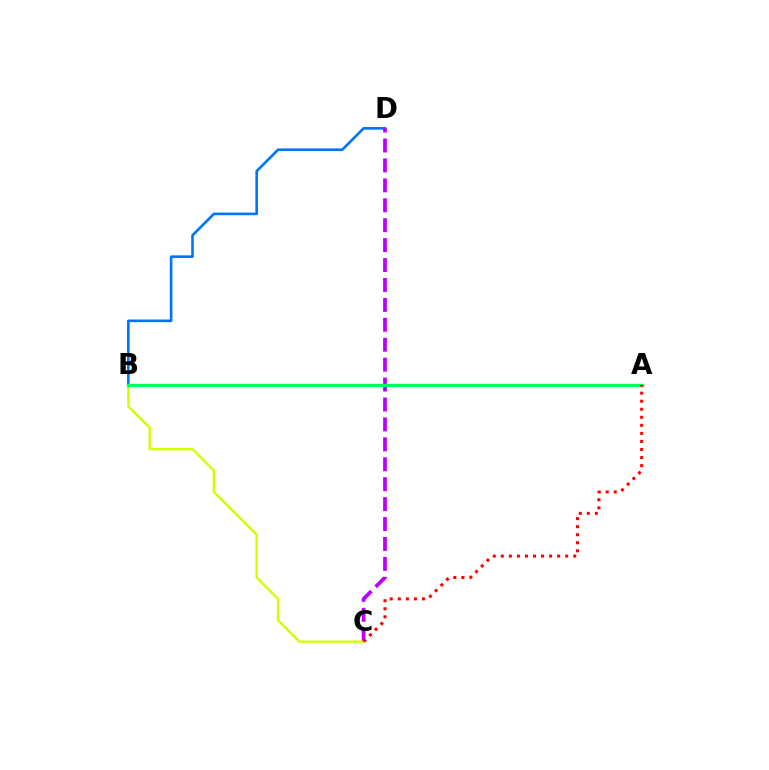{('B', 'D'): [{'color': '#0074ff', 'line_style': 'solid', 'thickness': 1.89}], ('C', 'D'): [{'color': '#b900ff', 'line_style': 'dashed', 'thickness': 2.71}], ('B', 'C'): [{'color': '#d1ff00', 'line_style': 'solid', 'thickness': 1.73}], ('A', 'B'): [{'color': '#00ff5c', 'line_style': 'solid', 'thickness': 2.37}], ('A', 'C'): [{'color': '#ff0000', 'line_style': 'dotted', 'thickness': 2.19}]}